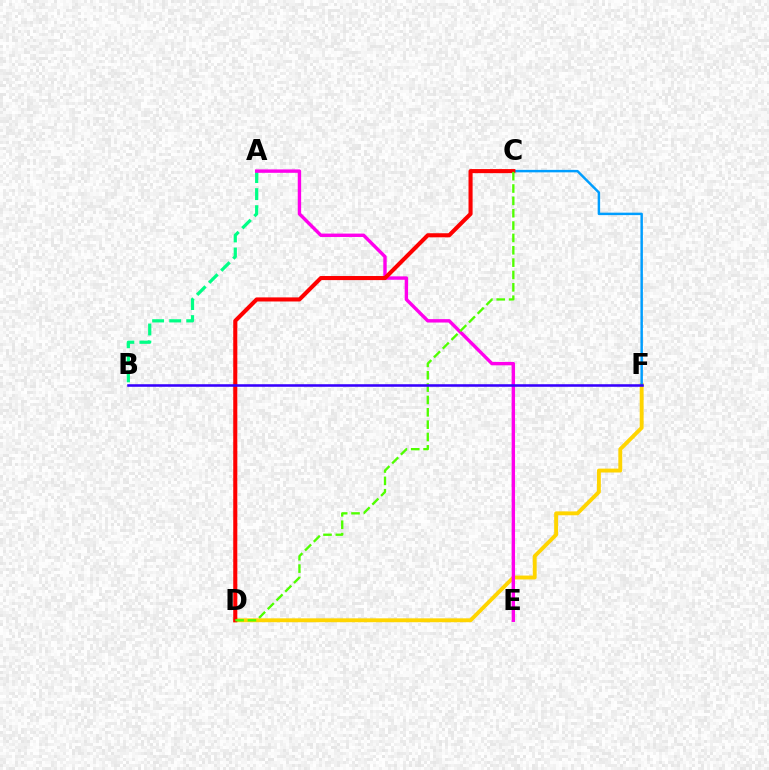{('D', 'F'): [{'color': '#ffd500', 'line_style': 'solid', 'thickness': 2.8}], ('A', 'B'): [{'color': '#00ff86', 'line_style': 'dashed', 'thickness': 2.32}], ('C', 'F'): [{'color': '#009eff', 'line_style': 'solid', 'thickness': 1.77}], ('A', 'E'): [{'color': '#ff00ed', 'line_style': 'solid', 'thickness': 2.45}], ('C', 'D'): [{'color': '#ff0000', 'line_style': 'solid', 'thickness': 2.94}, {'color': '#4fff00', 'line_style': 'dashed', 'thickness': 1.68}], ('B', 'F'): [{'color': '#3700ff', 'line_style': 'solid', 'thickness': 1.85}]}